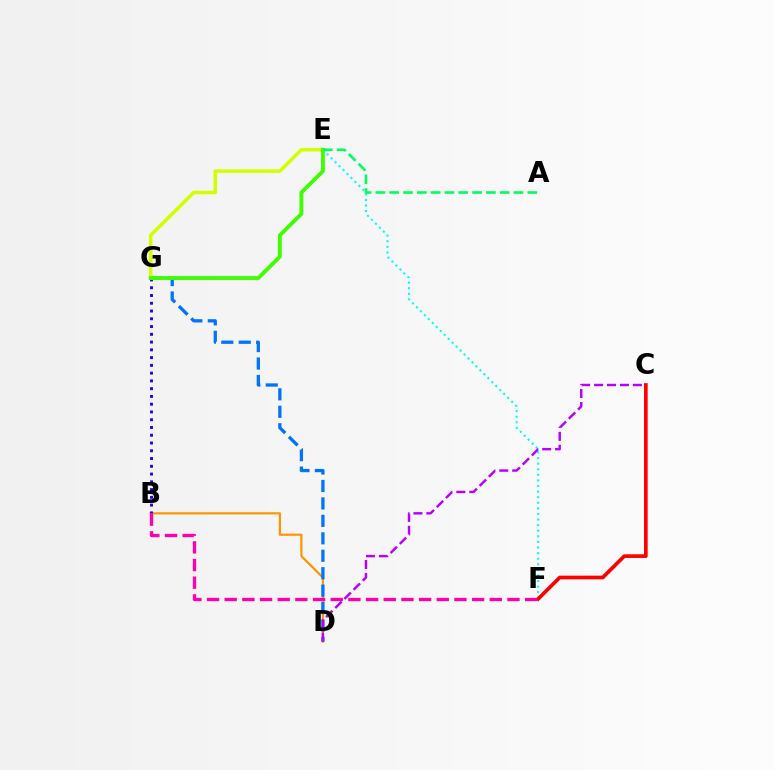{('B', 'D'): [{'color': '#ff9400', 'line_style': 'solid', 'thickness': 1.58}], ('B', 'G'): [{'color': '#2500ff', 'line_style': 'dotted', 'thickness': 2.11}], ('D', 'G'): [{'color': '#0074ff', 'line_style': 'dashed', 'thickness': 2.37}], ('E', 'F'): [{'color': '#00fff6', 'line_style': 'dotted', 'thickness': 1.52}], ('E', 'G'): [{'color': '#d1ff00', 'line_style': 'solid', 'thickness': 2.52}, {'color': '#3dff00', 'line_style': 'solid', 'thickness': 2.77}], ('A', 'E'): [{'color': '#00ff5c', 'line_style': 'dashed', 'thickness': 1.88}], ('C', 'F'): [{'color': '#ff0000', 'line_style': 'solid', 'thickness': 2.66}], ('C', 'D'): [{'color': '#b900ff', 'line_style': 'dashed', 'thickness': 1.76}], ('B', 'F'): [{'color': '#ff00ac', 'line_style': 'dashed', 'thickness': 2.4}]}